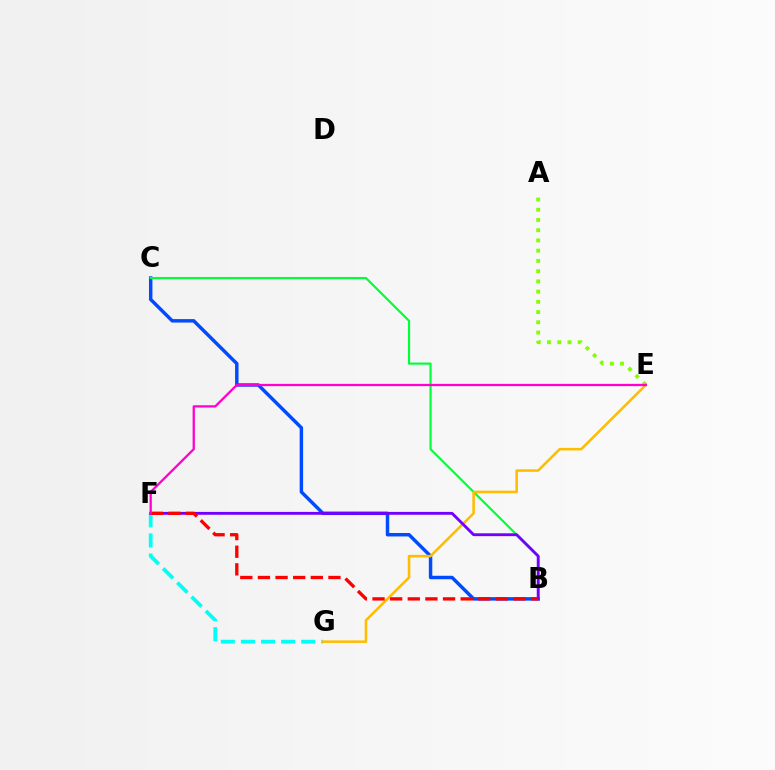{('F', 'G'): [{'color': '#00fff6', 'line_style': 'dashed', 'thickness': 2.73}], ('B', 'C'): [{'color': '#004bff', 'line_style': 'solid', 'thickness': 2.49}, {'color': '#00ff39', 'line_style': 'solid', 'thickness': 1.57}], ('E', 'G'): [{'color': '#ffbd00', 'line_style': 'solid', 'thickness': 1.84}], ('B', 'F'): [{'color': '#7200ff', 'line_style': 'solid', 'thickness': 2.06}, {'color': '#ff0000', 'line_style': 'dashed', 'thickness': 2.4}], ('A', 'E'): [{'color': '#84ff00', 'line_style': 'dotted', 'thickness': 2.78}], ('E', 'F'): [{'color': '#ff00cf', 'line_style': 'solid', 'thickness': 1.64}]}